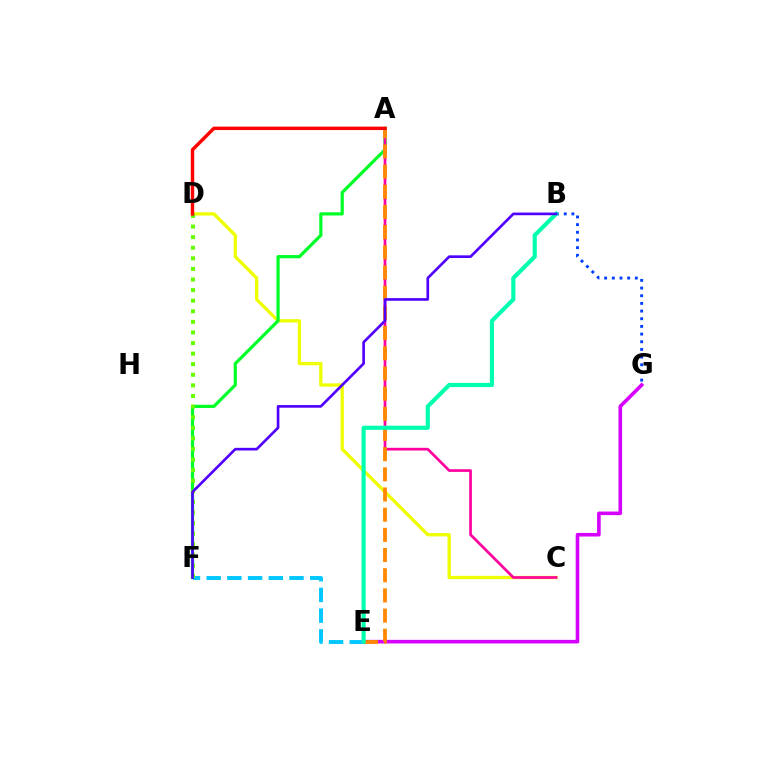{('C', 'D'): [{'color': '#eeff00', 'line_style': 'solid', 'thickness': 2.37}], ('A', 'F'): [{'color': '#00ff27', 'line_style': 'solid', 'thickness': 2.3}], ('E', 'F'): [{'color': '#00c7ff', 'line_style': 'dashed', 'thickness': 2.81}], ('A', 'C'): [{'color': '#ff00a0', 'line_style': 'solid', 'thickness': 1.95}], ('E', 'G'): [{'color': '#d600ff', 'line_style': 'solid', 'thickness': 2.6}], ('A', 'E'): [{'color': '#ff8800', 'line_style': 'dashed', 'thickness': 2.74}], ('D', 'F'): [{'color': '#66ff00', 'line_style': 'dotted', 'thickness': 2.88}], ('B', 'G'): [{'color': '#003fff', 'line_style': 'dotted', 'thickness': 2.08}], ('B', 'E'): [{'color': '#00ffaf', 'line_style': 'solid', 'thickness': 2.98}], ('B', 'F'): [{'color': '#4f00ff', 'line_style': 'solid', 'thickness': 1.91}], ('A', 'D'): [{'color': '#ff0000', 'line_style': 'solid', 'thickness': 2.46}]}